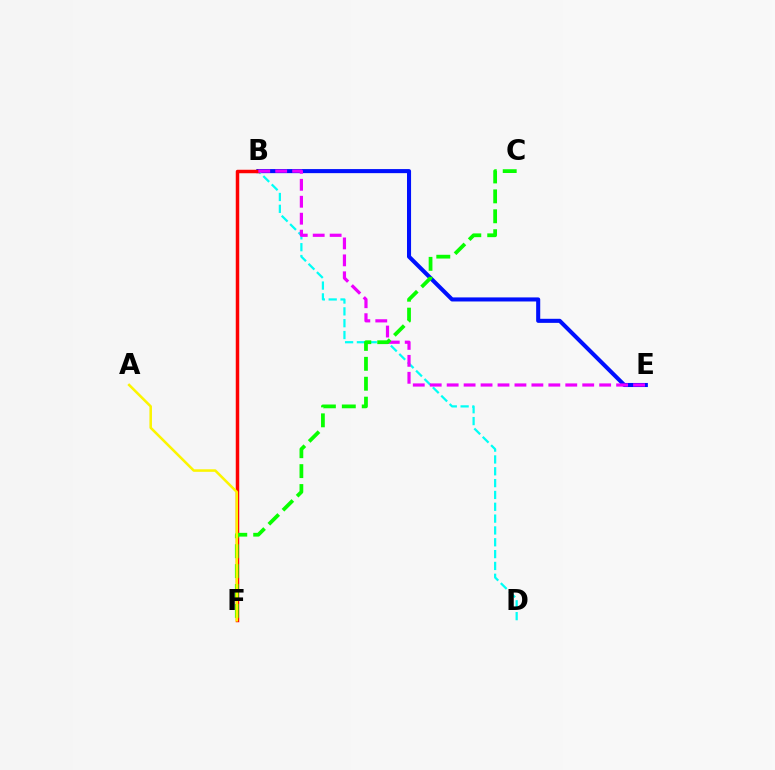{('B', 'E'): [{'color': '#0010ff', 'line_style': 'solid', 'thickness': 2.93}, {'color': '#ee00ff', 'line_style': 'dashed', 'thickness': 2.3}], ('B', 'D'): [{'color': '#00fff6', 'line_style': 'dashed', 'thickness': 1.61}], ('B', 'F'): [{'color': '#ff0000', 'line_style': 'solid', 'thickness': 2.51}], ('C', 'F'): [{'color': '#08ff00', 'line_style': 'dashed', 'thickness': 2.71}], ('A', 'F'): [{'color': '#fcf500', 'line_style': 'solid', 'thickness': 1.83}]}